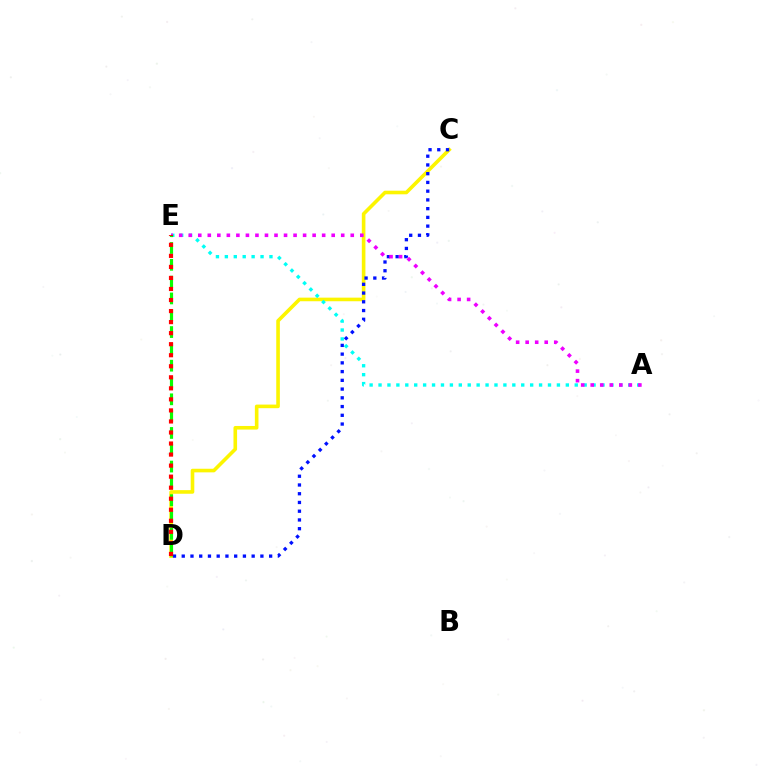{('C', 'D'): [{'color': '#fcf500', 'line_style': 'solid', 'thickness': 2.59}, {'color': '#0010ff', 'line_style': 'dotted', 'thickness': 2.37}], ('A', 'E'): [{'color': '#00fff6', 'line_style': 'dotted', 'thickness': 2.42}, {'color': '#ee00ff', 'line_style': 'dotted', 'thickness': 2.59}], ('D', 'E'): [{'color': '#08ff00', 'line_style': 'dashed', 'thickness': 2.28}, {'color': '#ff0000', 'line_style': 'dotted', 'thickness': 3.0}]}